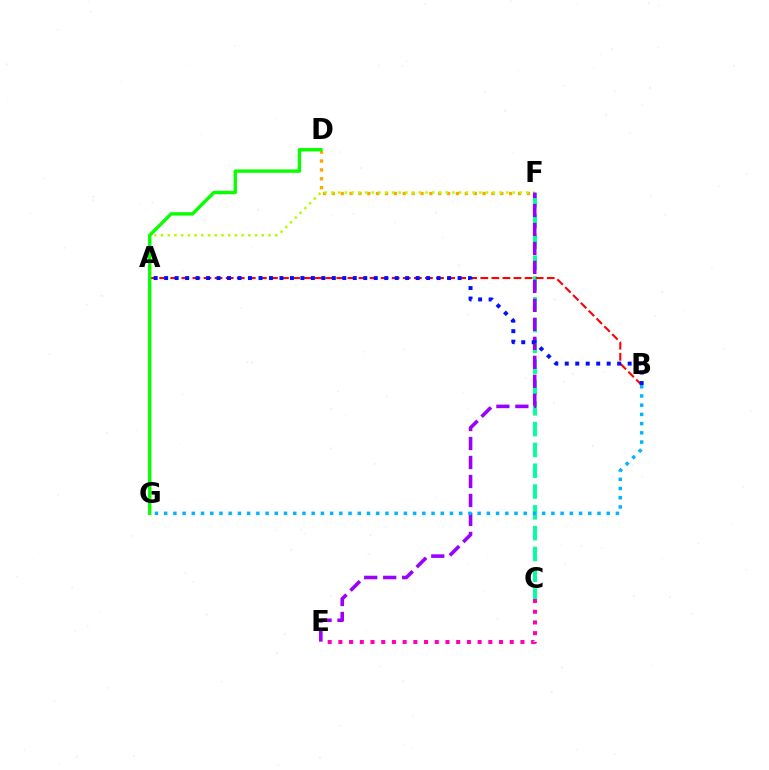{('D', 'F'): [{'color': '#ffa500', 'line_style': 'dotted', 'thickness': 2.41}], ('C', 'F'): [{'color': '#00ff9d', 'line_style': 'dashed', 'thickness': 2.83}], ('C', 'E'): [{'color': '#ff00bd', 'line_style': 'dotted', 'thickness': 2.91}], ('A', 'F'): [{'color': '#b3ff00', 'line_style': 'dotted', 'thickness': 1.83}], ('A', 'B'): [{'color': '#ff0000', 'line_style': 'dashed', 'thickness': 1.5}, {'color': '#0010ff', 'line_style': 'dotted', 'thickness': 2.85}], ('D', 'G'): [{'color': '#08ff00', 'line_style': 'solid', 'thickness': 2.43}], ('E', 'F'): [{'color': '#9b00ff', 'line_style': 'dashed', 'thickness': 2.58}], ('B', 'G'): [{'color': '#00b5ff', 'line_style': 'dotted', 'thickness': 2.51}]}